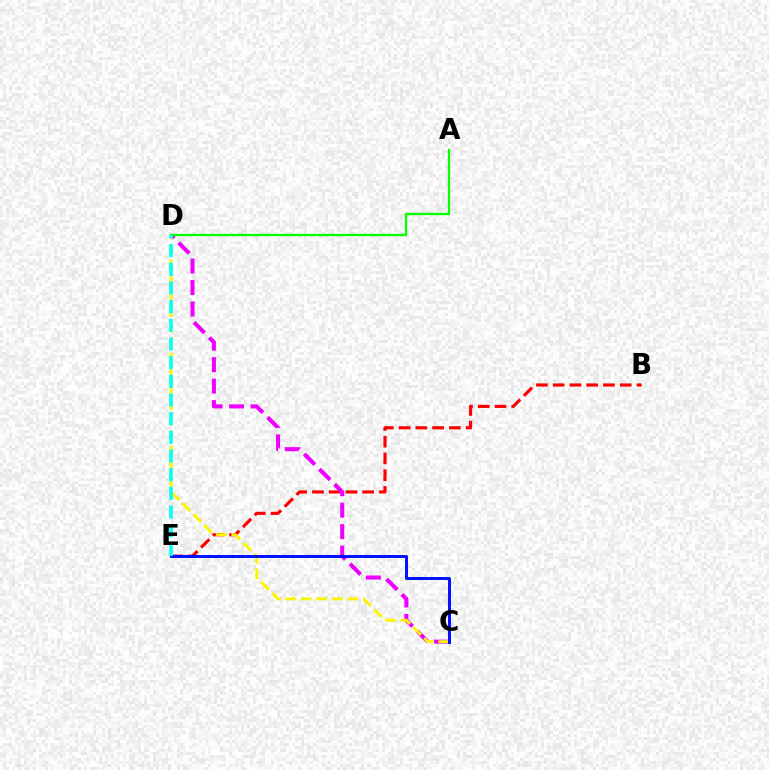{('B', 'E'): [{'color': '#ff0000', 'line_style': 'dashed', 'thickness': 2.28}], ('C', 'D'): [{'color': '#ee00ff', 'line_style': 'dashed', 'thickness': 2.92}, {'color': '#fcf500', 'line_style': 'dashed', 'thickness': 2.11}], ('A', 'D'): [{'color': '#08ff00', 'line_style': 'solid', 'thickness': 1.66}], ('C', 'E'): [{'color': '#0010ff', 'line_style': 'solid', 'thickness': 2.13}], ('D', 'E'): [{'color': '#00fff6', 'line_style': 'dashed', 'thickness': 2.54}]}